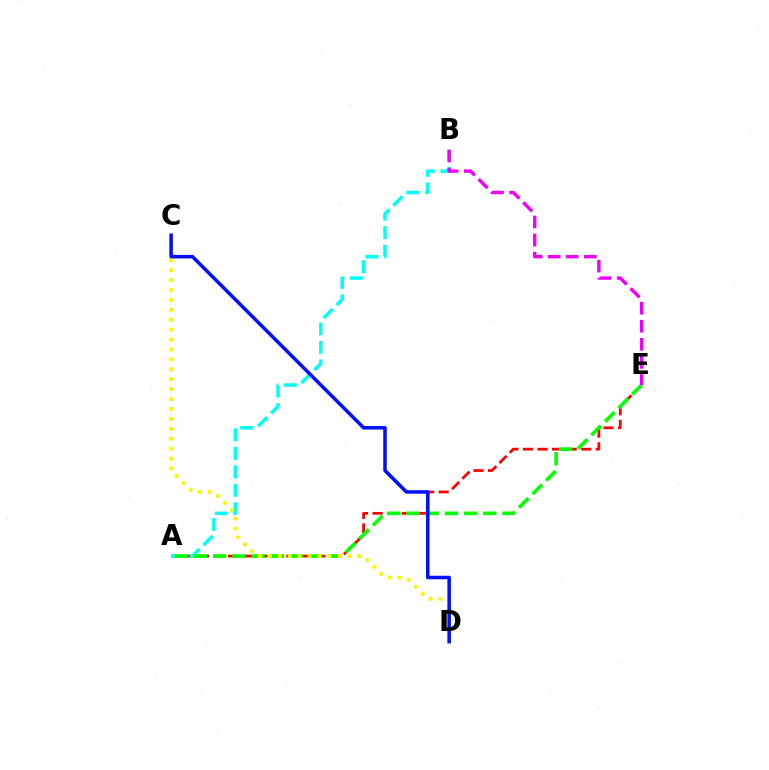{('A', 'E'): [{'color': '#ff0000', 'line_style': 'dashed', 'thickness': 1.98}, {'color': '#08ff00', 'line_style': 'dashed', 'thickness': 2.6}], ('A', 'B'): [{'color': '#00fff6', 'line_style': 'dashed', 'thickness': 2.51}], ('C', 'D'): [{'color': '#fcf500', 'line_style': 'dotted', 'thickness': 2.69}, {'color': '#0010ff', 'line_style': 'solid', 'thickness': 2.54}], ('B', 'E'): [{'color': '#ee00ff', 'line_style': 'dashed', 'thickness': 2.45}]}